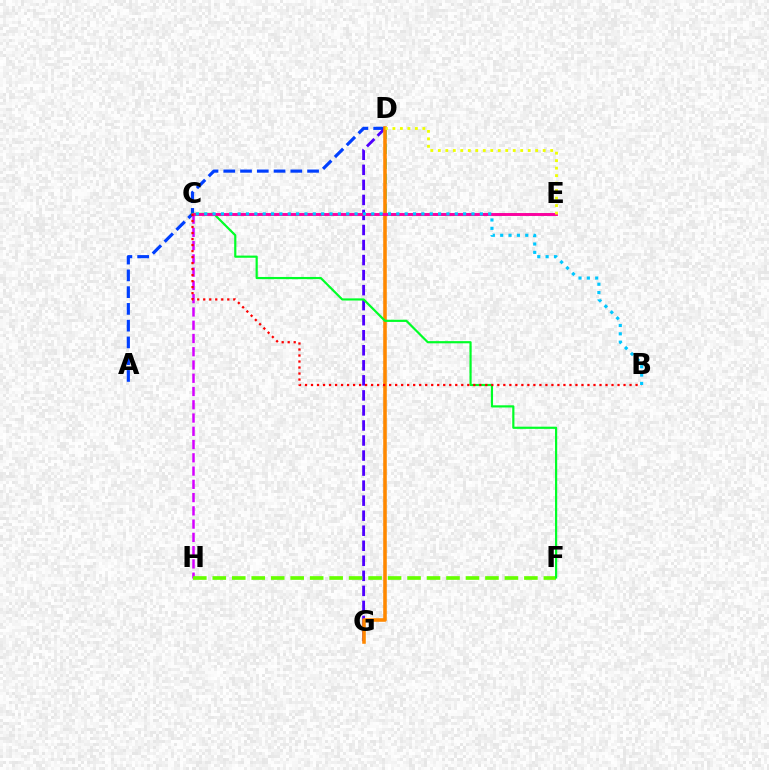{('A', 'D'): [{'color': '#003fff', 'line_style': 'dashed', 'thickness': 2.28}], ('D', 'E'): [{'color': '#00ffaf', 'line_style': 'dashed', 'thickness': 2.04}, {'color': '#eeff00', 'line_style': 'dotted', 'thickness': 2.04}], ('C', 'H'): [{'color': '#d600ff', 'line_style': 'dashed', 'thickness': 1.8}], ('D', 'G'): [{'color': '#4f00ff', 'line_style': 'dashed', 'thickness': 2.04}, {'color': '#ff8800', 'line_style': 'solid', 'thickness': 2.57}], ('F', 'H'): [{'color': '#66ff00', 'line_style': 'dashed', 'thickness': 2.65}], ('C', 'F'): [{'color': '#00ff27', 'line_style': 'solid', 'thickness': 1.57}], ('C', 'E'): [{'color': '#ff00a0', 'line_style': 'solid', 'thickness': 2.09}], ('B', 'C'): [{'color': '#ff0000', 'line_style': 'dotted', 'thickness': 1.63}, {'color': '#00c7ff', 'line_style': 'dotted', 'thickness': 2.27}]}